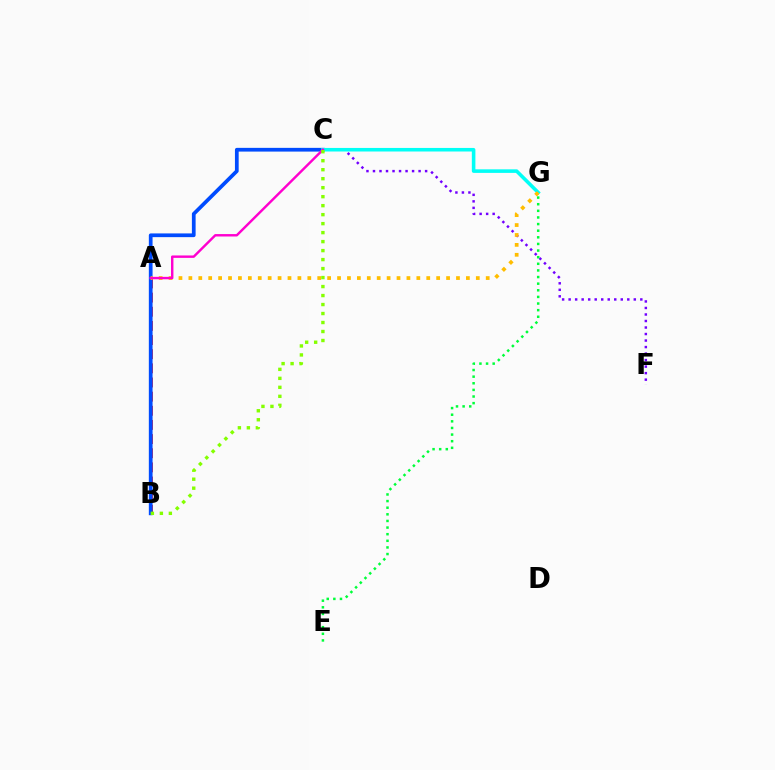{('A', 'B'): [{'color': '#ff0000', 'line_style': 'dashed', 'thickness': 1.92}], ('C', 'F'): [{'color': '#7200ff', 'line_style': 'dotted', 'thickness': 1.77}], ('B', 'C'): [{'color': '#004bff', 'line_style': 'solid', 'thickness': 2.68}, {'color': '#84ff00', 'line_style': 'dotted', 'thickness': 2.44}], ('E', 'G'): [{'color': '#00ff39', 'line_style': 'dotted', 'thickness': 1.8}], ('C', 'G'): [{'color': '#00fff6', 'line_style': 'solid', 'thickness': 2.57}], ('A', 'G'): [{'color': '#ffbd00', 'line_style': 'dotted', 'thickness': 2.69}], ('A', 'C'): [{'color': '#ff00cf', 'line_style': 'solid', 'thickness': 1.74}]}